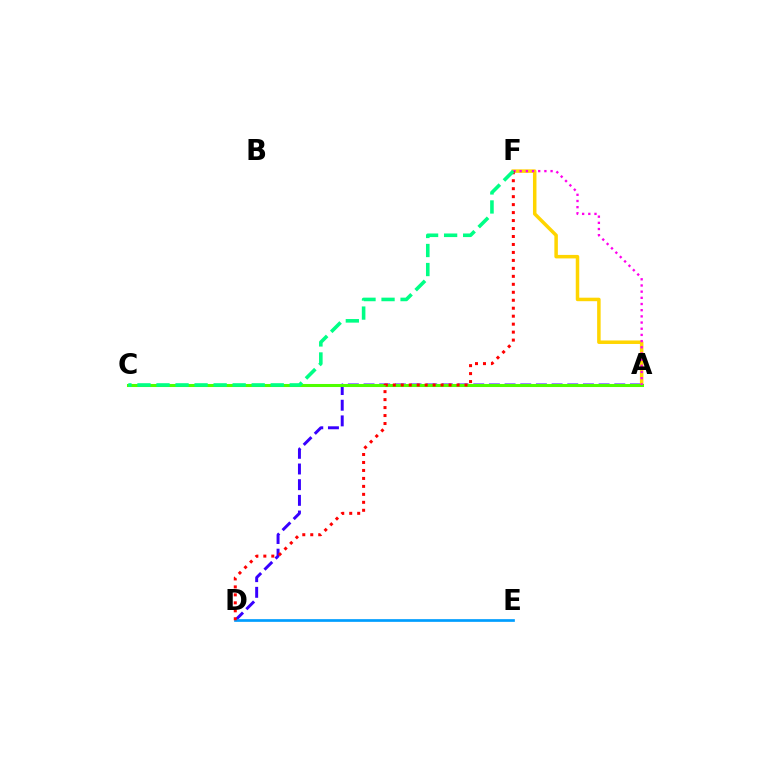{('A', 'D'): [{'color': '#3700ff', 'line_style': 'dashed', 'thickness': 2.13}], ('A', 'F'): [{'color': '#ffd500', 'line_style': 'solid', 'thickness': 2.52}, {'color': '#ff00ed', 'line_style': 'dotted', 'thickness': 1.68}], ('A', 'C'): [{'color': '#4fff00', 'line_style': 'solid', 'thickness': 2.19}], ('D', 'E'): [{'color': '#009eff', 'line_style': 'solid', 'thickness': 1.94}], ('D', 'F'): [{'color': '#ff0000', 'line_style': 'dotted', 'thickness': 2.17}], ('C', 'F'): [{'color': '#00ff86', 'line_style': 'dashed', 'thickness': 2.59}]}